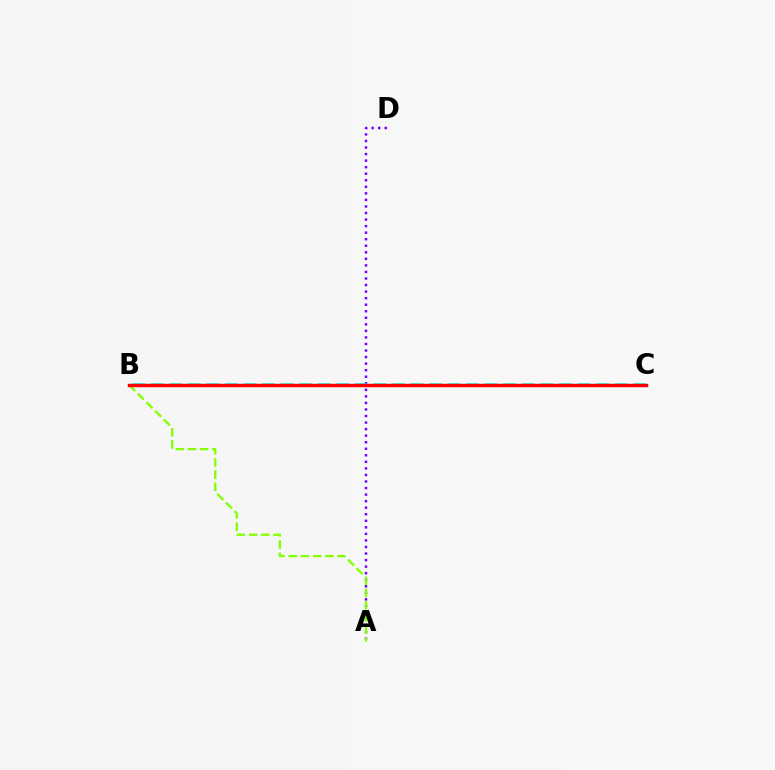{('A', 'D'): [{'color': '#7200ff', 'line_style': 'dotted', 'thickness': 1.78}], ('B', 'C'): [{'color': '#00fff6', 'line_style': 'dashed', 'thickness': 2.52}, {'color': '#ff0000', 'line_style': 'solid', 'thickness': 2.47}], ('A', 'B'): [{'color': '#84ff00', 'line_style': 'dashed', 'thickness': 1.66}]}